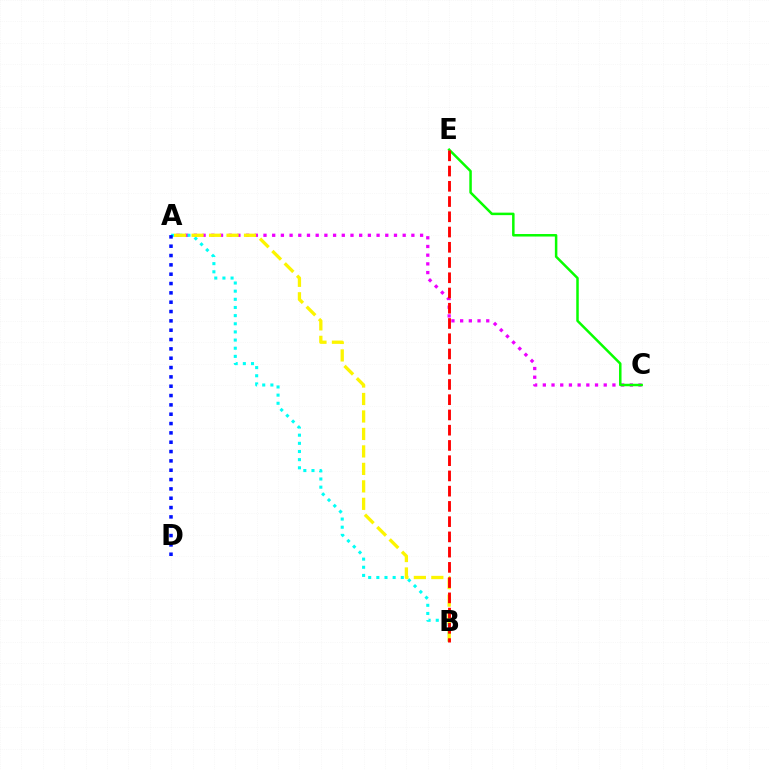{('A', 'C'): [{'color': '#ee00ff', 'line_style': 'dotted', 'thickness': 2.36}], ('A', 'B'): [{'color': '#00fff6', 'line_style': 'dotted', 'thickness': 2.22}, {'color': '#fcf500', 'line_style': 'dashed', 'thickness': 2.37}], ('C', 'E'): [{'color': '#08ff00', 'line_style': 'solid', 'thickness': 1.8}], ('B', 'E'): [{'color': '#ff0000', 'line_style': 'dashed', 'thickness': 2.07}], ('A', 'D'): [{'color': '#0010ff', 'line_style': 'dotted', 'thickness': 2.54}]}